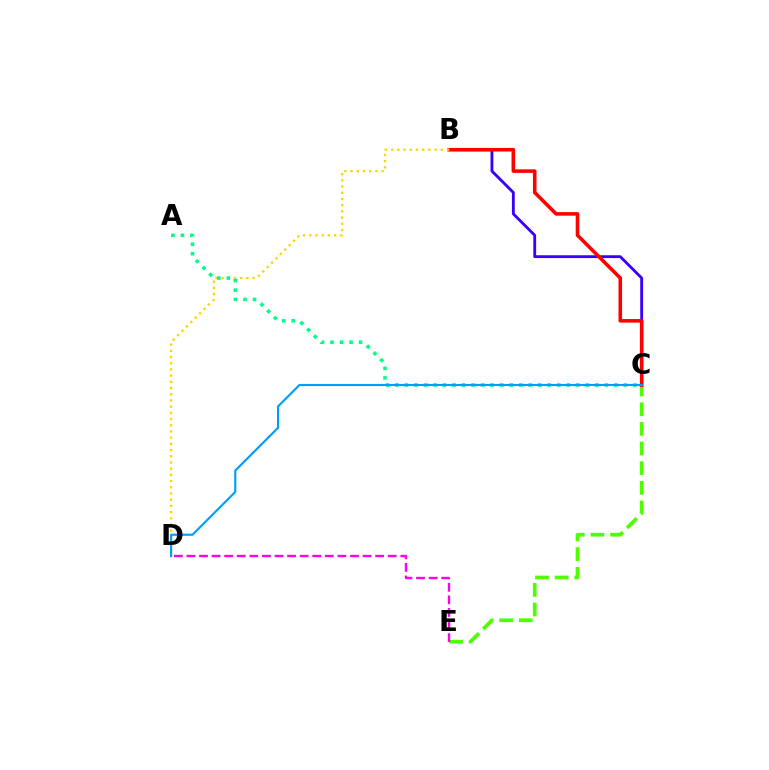{('C', 'E'): [{'color': '#4fff00', 'line_style': 'dashed', 'thickness': 2.67}], ('B', 'C'): [{'color': '#3700ff', 'line_style': 'solid', 'thickness': 2.04}, {'color': '#ff0000', 'line_style': 'solid', 'thickness': 2.57}], ('D', 'E'): [{'color': '#ff00ed', 'line_style': 'dashed', 'thickness': 1.71}], ('B', 'D'): [{'color': '#ffd500', 'line_style': 'dotted', 'thickness': 1.68}], ('A', 'C'): [{'color': '#00ff86', 'line_style': 'dotted', 'thickness': 2.59}], ('C', 'D'): [{'color': '#009eff', 'line_style': 'solid', 'thickness': 1.55}]}